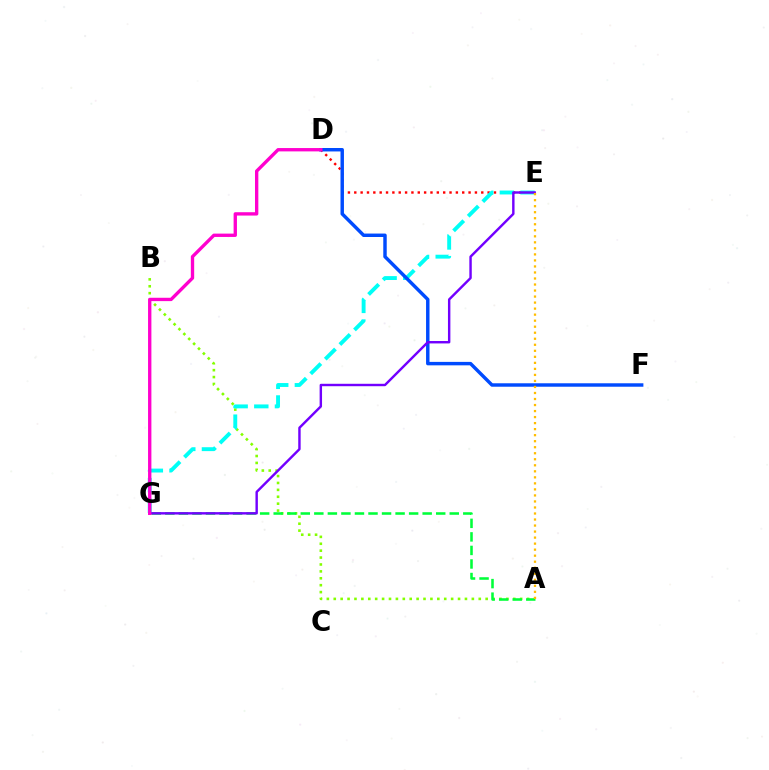{('A', 'B'): [{'color': '#84ff00', 'line_style': 'dotted', 'thickness': 1.88}], ('D', 'E'): [{'color': '#ff0000', 'line_style': 'dotted', 'thickness': 1.73}], ('E', 'G'): [{'color': '#00fff6', 'line_style': 'dashed', 'thickness': 2.81}, {'color': '#7200ff', 'line_style': 'solid', 'thickness': 1.74}], ('D', 'F'): [{'color': '#004bff', 'line_style': 'solid', 'thickness': 2.48}], ('A', 'G'): [{'color': '#00ff39', 'line_style': 'dashed', 'thickness': 1.84}], ('D', 'G'): [{'color': '#ff00cf', 'line_style': 'solid', 'thickness': 2.41}], ('A', 'E'): [{'color': '#ffbd00', 'line_style': 'dotted', 'thickness': 1.64}]}